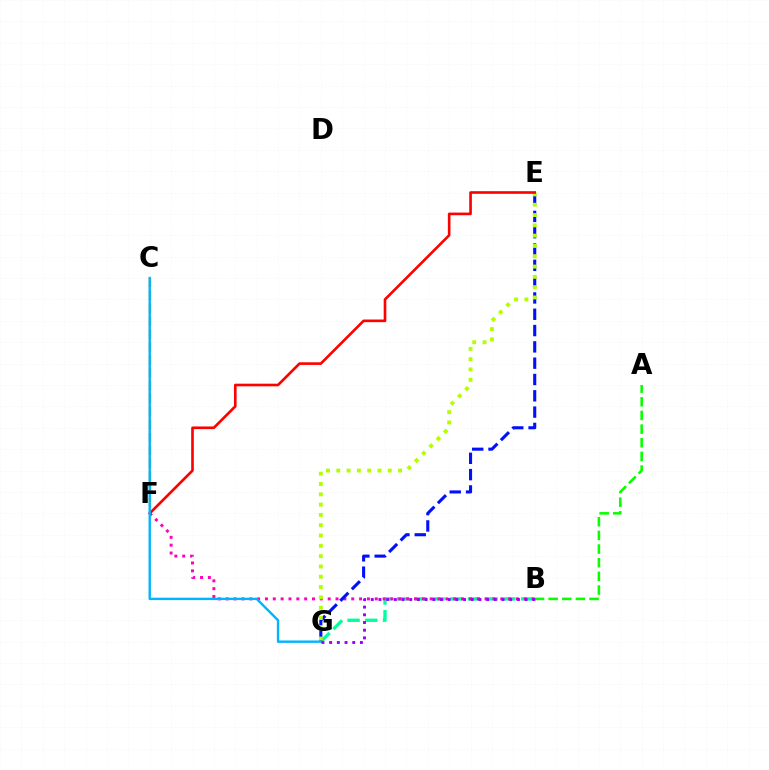{('B', 'G'): [{'color': '#00ff9d', 'line_style': 'dashed', 'thickness': 2.41}, {'color': '#9b00ff', 'line_style': 'dotted', 'thickness': 2.09}], ('B', 'F'): [{'color': '#ff00bd', 'line_style': 'dotted', 'thickness': 2.13}], ('C', 'F'): [{'color': '#ffa500', 'line_style': 'dashed', 'thickness': 1.75}], ('A', 'B'): [{'color': '#08ff00', 'line_style': 'dashed', 'thickness': 1.85}], ('E', 'G'): [{'color': '#0010ff', 'line_style': 'dashed', 'thickness': 2.22}, {'color': '#b3ff00', 'line_style': 'dotted', 'thickness': 2.8}], ('E', 'F'): [{'color': '#ff0000', 'line_style': 'solid', 'thickness': 1.9}], ('C', 'G'): [{'color': '#00b5ff', 'line_style': 'solid', 'thickness': 1.73}]}